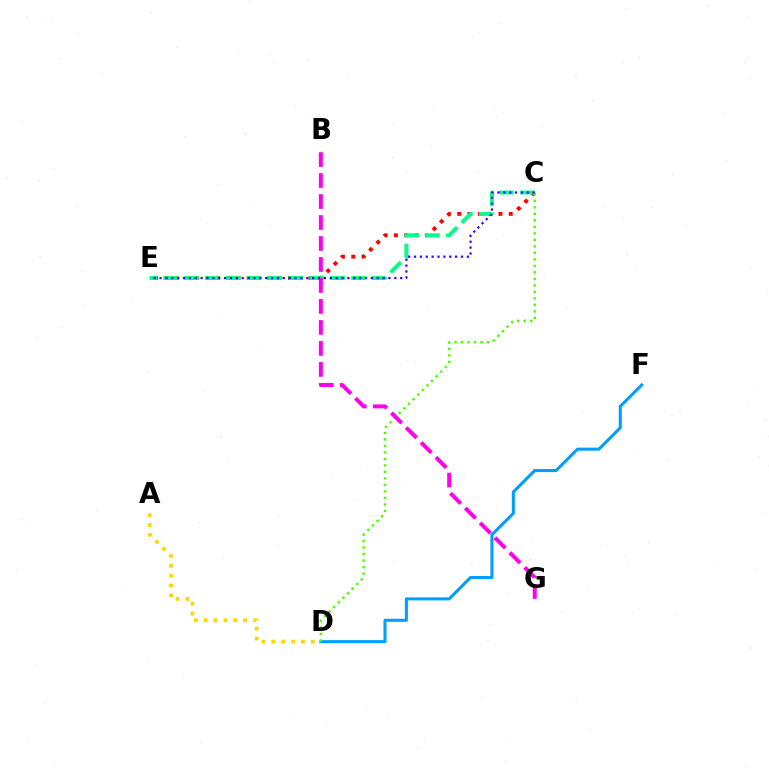{('C', 'E'): [{'color': '#ff0000', 'line_style': 'dotted', 'thickness': 2.8}, {'color': '#00ff86', 'line_style': 'dashed', 'thickness': 2.83}, {'color': '#3700ff', 'line_style': 'dotted', 'thickness': 1.59}], ('D', 'F'): [{'color': '#009eff', 'line_style': 'solid', 'thickness': 2.2}], ('A', 'D'): [{'color': '#ffd500', 'line_style': 'dotted', 'thickness': 2.69}], ('C', 'D'): [{'color': '#4fff00', 'line_style': 'dotted', 'thickness': 1.77}], ('B', 'G'): [{'color': '#ff00ed', 'line_style': 'dashed', 'thickness': 2.85}]}